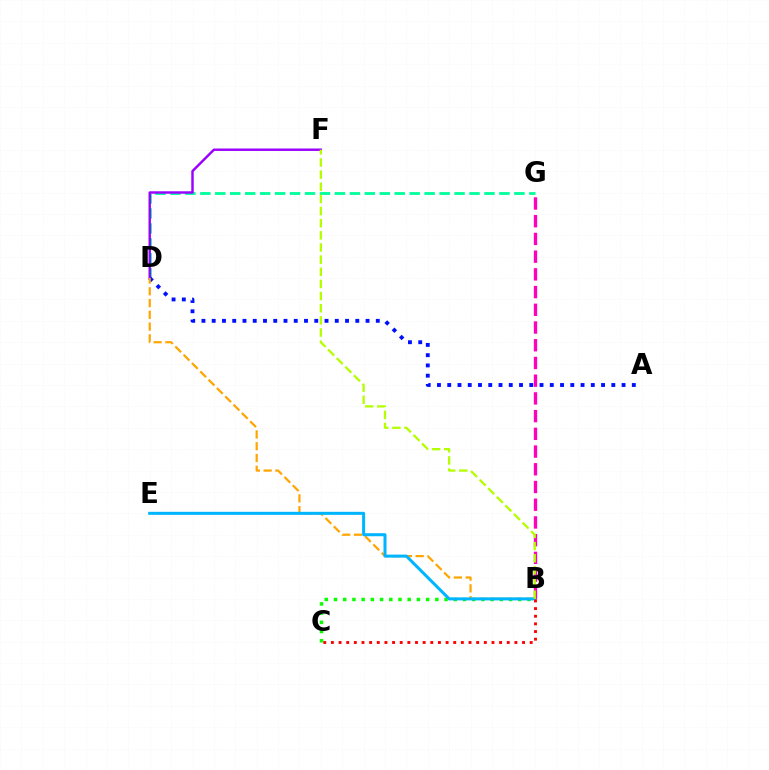{('B', 'C'): [{'color': '#08ff00', 'line_style': 'dotted', 'thickness': 2.5}, {'color': '#ff0000', 'line_style': 'dotted', 'thickness': 2.08}], ('D', 'G'): [{'color': '#00ff9d', 'line_style': 'dashed', 'thickness': 2.03}], ('A', 'D'): [{'color': '#0010ff', 'line_style': 'dotted', 'thickness': 2.79}], ('D', 'F'): [{'color': '#9b00ff', 'line_style': 'solid', 'thickness': 1.76}], ('B', 'D'): [{'color': '#ffa500', 'line_style': 'dashed', 'thickness': 1.6}], ('B', 'G'): [{'color': '#ff00bd', 'line_style': 'dashed', 'thickness': 2.41}], ('B', 'E'): [{'color': '#00b5ff', 'line_style': 'solid', 'thickness': 2.18}], ('B', 'F'): [{'color': '#b3ff00', 'line_style': 'dashed', 'thickness': 1.65}]}